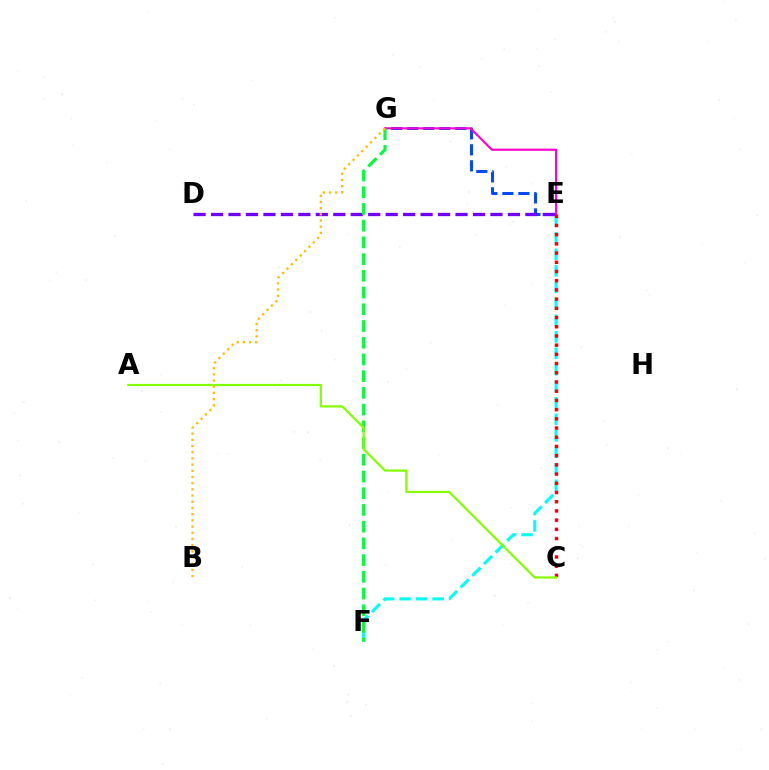{('E', 'G'): [{'color': '#004bff', 'line_style': 'dashed', 'thickness': 2.18}, {'color': '#ff00cf', 'line_style': 'solid', 'thickness': 1.54}], ('E', 'F'): [{'color': '#00fff6', 'line_style': 'dashed', 'thickness': 2.24}], ('C', 'E'): [{'color': '#ff0000', 'line_style': 'dotted', 'thickness': 2.5}], ('D', 'E'): [{'color': '#7200ff', 'line_style': 'dashed', 'thickness': 2.37}], ('F', 'G'): [{'color': '#00ff39', 'line_style': 'dashed', 'thickness': 2.27}], ('A', 'C'): [{'color': '#84ff00', 'line_style': 'solid', 'thickness': 1.6}], ('B', 'G'): [{'color': '#ffbd00', 'line_style': 'dotted', 'thickness': 1.68}]}